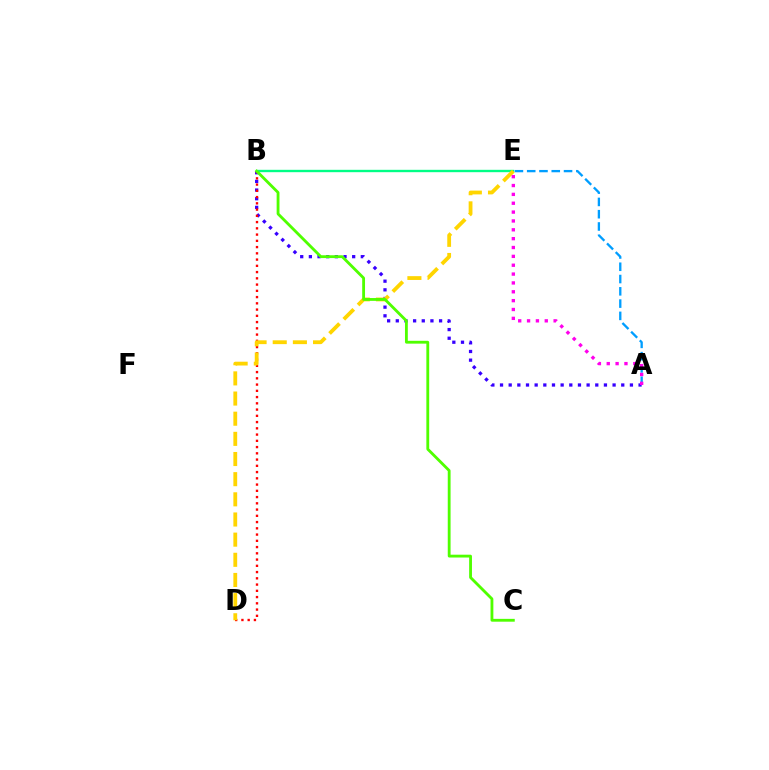{('A', 'E'): [{'color': '#009eff', 'line_style': 'dashed', 'thickness': 1.67}, {'color': '#ff00ed', 'line_style': 'dotted', 'thickness': 2.41}], ('B', 'E'): [{'color': '#00ff86', 'line_style': 'solid', 'thickness': 1.71}], ('A', 'B'): [{'color': '#3700ff', 'line_style': 'dotted', 'thickness': 2.35}], ('B', 'D'): [{'color': '#ff0000', 'line_style': 'dotted', 'thickness': 1.7}], ('D', 'E'): [{'color': '#ffd500', 'line_style': 'dashed', 'thickness': 2.74}], ('B', 'C'): [{'color': '#4fff00', 'line_style': 'solid', 'thickness': 2.04}]}